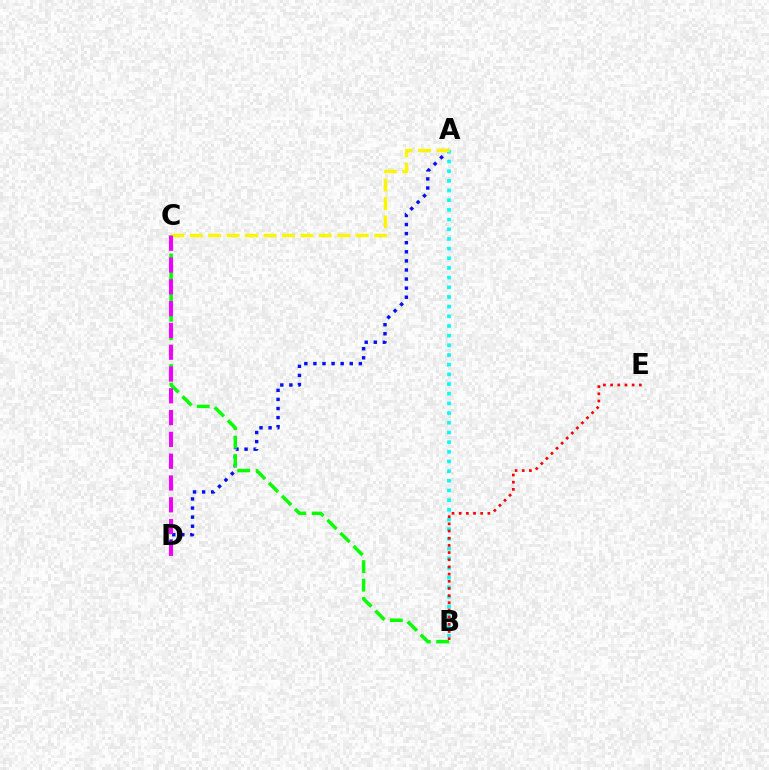{('A', 'D'): [{'color': '#0010ff', 'line_style': 'dotted', 'thickness': 2.47}], ('A', 'B'): [{'color': '#00fff6', 'line_style': 'dotted', 'thickness': 2.63}], ('B', 'C'): [{'color': '#08ff00', 'line_style': 'dashed', 'thickness': 2.5}], ('A', 'C'): [{'color': '#fcf500', 'line_style': 'dashed', 'thickness': 2.5}], ('C', 'D'): [{'color': '#ee00ff', 'line_style': 'dashed', 'thickness': 2.96}], ('B', 'E'): [{'color': '#ff0000', 'line_style': 'dotted', 'thickness': 1.95}]}